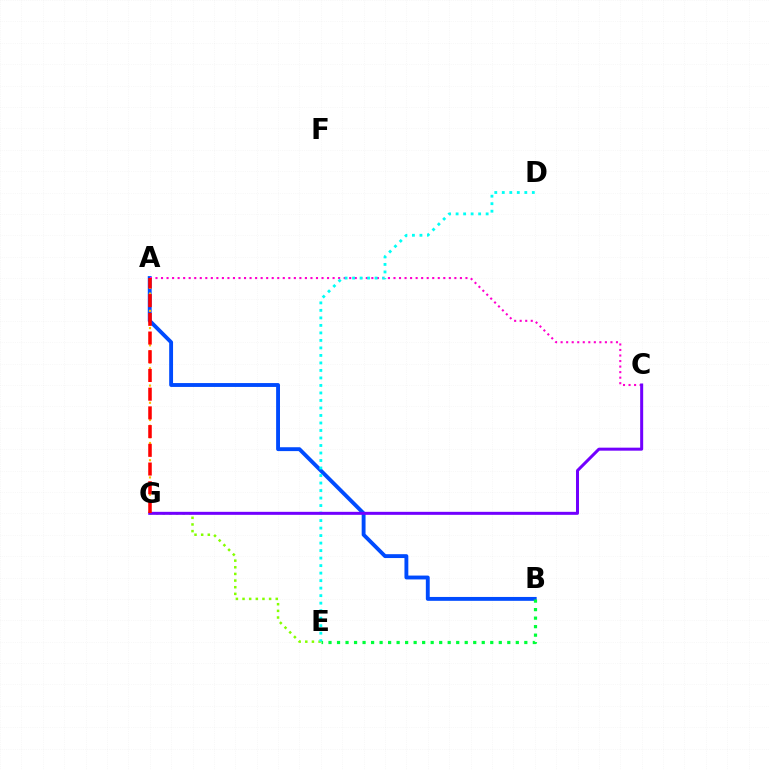{('E', 'G'): [{'color': '#84ff00', 'line_style': 'dotted', 'thickness': 1.81}], ('A', 'B'): [{'color': '#004bff', 'line_style': 'solid', 'thickness': 2.79}], ('A', 'C'): [{'color': '#ff00cf', 'line_style': 'dotted', 'thickness': 1.5}], ('D', 'E'): [{'color': '#00fff6', 'line_style': 'dotted', 'thickness': 2.04}], ('C', 'G'): [{'color': '#7200ff', 'line_style': 'solid', 'thickness': 2.17}], ('A', 'G'): [{'color': '#ffbd00', 'line_style': 'dotted', 'thickness': 1.56}, {'color': '#ff0000', 'line_style': 'dashed', 'thickness': 2.54}], ('B', 'E'): [{'color': '#00ff39', 'line_style': 'dotted', 'thickness': 2.31}]}